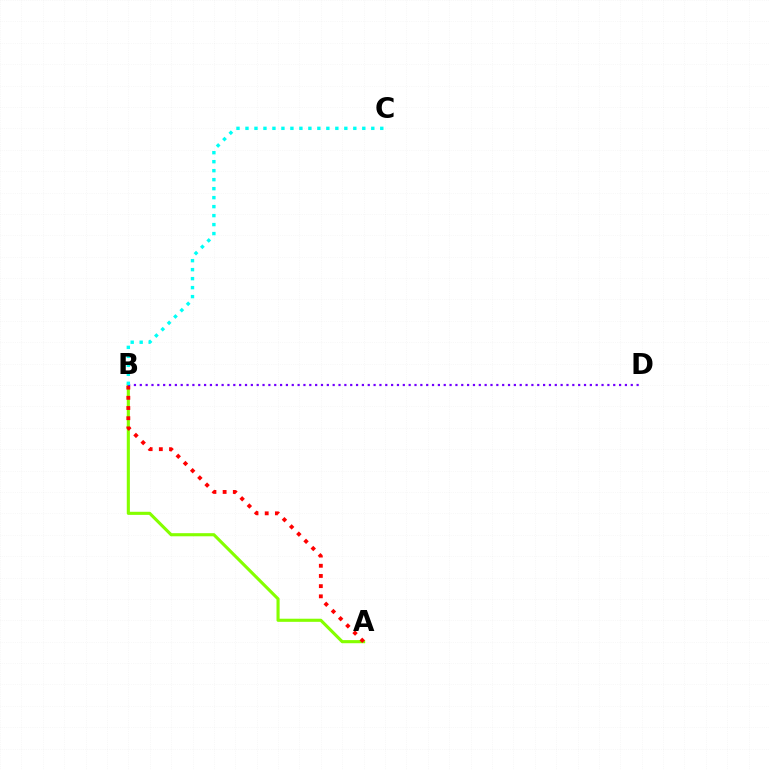{('A', 'B'): [{'color': '#84ff00', 'line_style': 'solid', 'thickness': 2.24}, {'color': '#ff0000', 'line_style': 'dotted', 'thickness': 2.77}], ('B', 'D'): [{'color': '#7200ff', 'line_style': 'dotted', 'thickness': 1.59}], ('B', 'C'): [{'color': '#00fff6', 'line_style': 'dotted', 'thickness': 2.44}]}